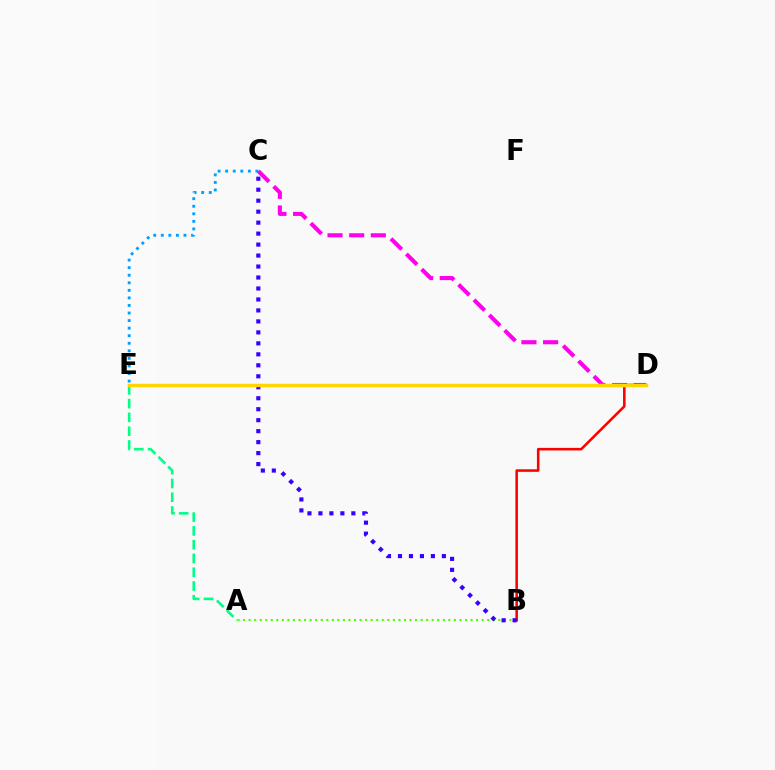{('A', 'B'): [{'color': '#4fff00', 'line_style': 'dotted', 'thickness': 1.51}], ('C', 'D'): [{'color': '#ff00ed', 'line_style': 'dashed', 'thickness': 2.94}], ('B', 'D'): [{'color': '#ff0000', 'line_style': 'solid', 'thickness': 1.84}], ('B', 'C'): [{'color': '#3700ff', 'line_style': 'dotted', 'thickness': 2.98}], ('C', 'E'): [{'color': '#009eff', 'line_style': 'dotted', 'thickness': 2.05}], ('A', 'E'): [{'color': '#00ff86', 'line_style': 'dashed', 'thickness': 1.87}], ('D', 'E'): [{'color': '#ffd500', 'line_style': 'solid', 'thickness': 2.5}]}